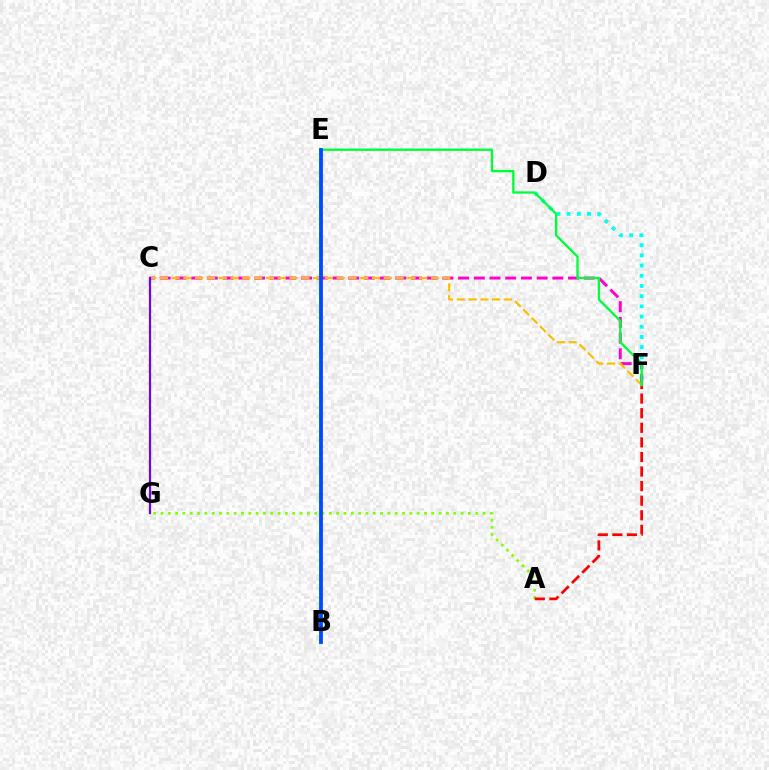{('D', 'F'): [{'color': '#00fff6', 'line_style': 'dotted', 'thickness': 2.77}], ('A', 'G'): [{'color': '#84ff00', 'line_style': 'dotted', 'thickness': 1.99}], ('C', 'F'): [{'color': '#ff00cf', 'line_style': 'dashed', 'thickness': 2.13}, {'color': '#ffbd00', 'line_style': 'dashed', 'thickness': 1.6}], ('A', 'F'): [{'color': '#ff0000', 'line_style': 'dashed', 'thickness': 1.98}], ('E', 'F'): [{'color': '#00ff39', 'line_style': 'solid', 'thickness': 1.68}], ('C', 'G'): [{'color': '#7200ff', 'line_style': 'solid', 'thickness': 1.6}], ('B', 'E'): [{'color': '#004bff', 'line_style': 'solid', 'thickness': 2.75}]}